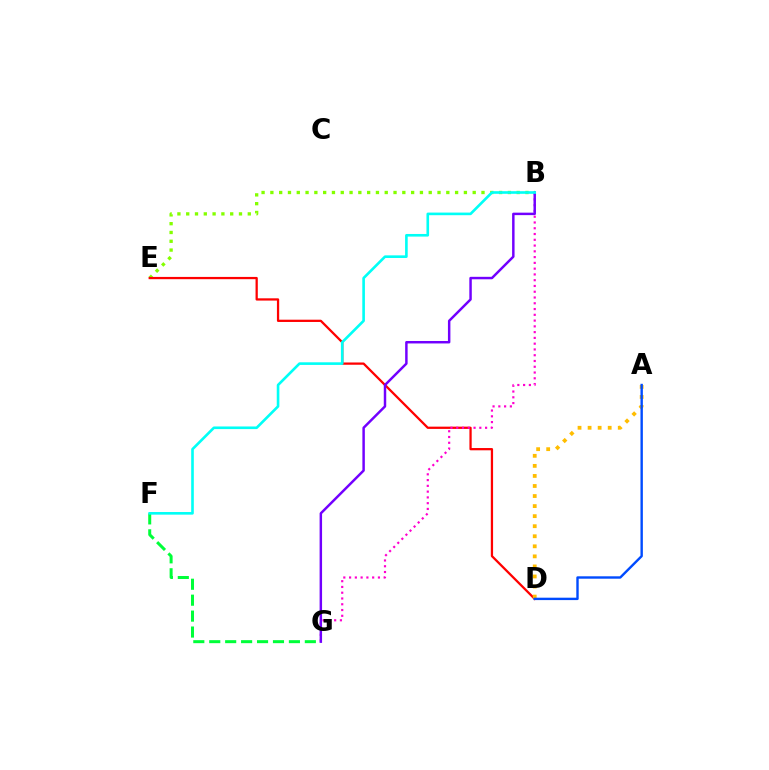{('B', 'E'): [{'color': '#84ff00', 'line_style': 'dotted', 'thickness': 2.39}], ('D', 'E'): [{'color': '#ff0000', 'line_style': 'solid', 'thickness': 1.63}], ('B', 'G'): [{'color': '#ff00cf', 'line_style': 'dotted', 'thickness': 1.57}, {'color': '#7200ff', 'line_style': 'solid', 'thickness': 1.77}], ('A', 'D'): [{'color': '#ffbd00', 'line_style': 'dotted', 'thickness': 2.73}, {'color': '#004bff', 'line_style': 'solid', 'thickness': 1.73}], ('F', 'G'): [{'color': '#00ff39', 'line_style': 'dashed', 'thickness': 2.16}], ('B', 'F'): [{'color': '#00fff6', 'line_style': 'solid', 'thickness': 1.89}]}